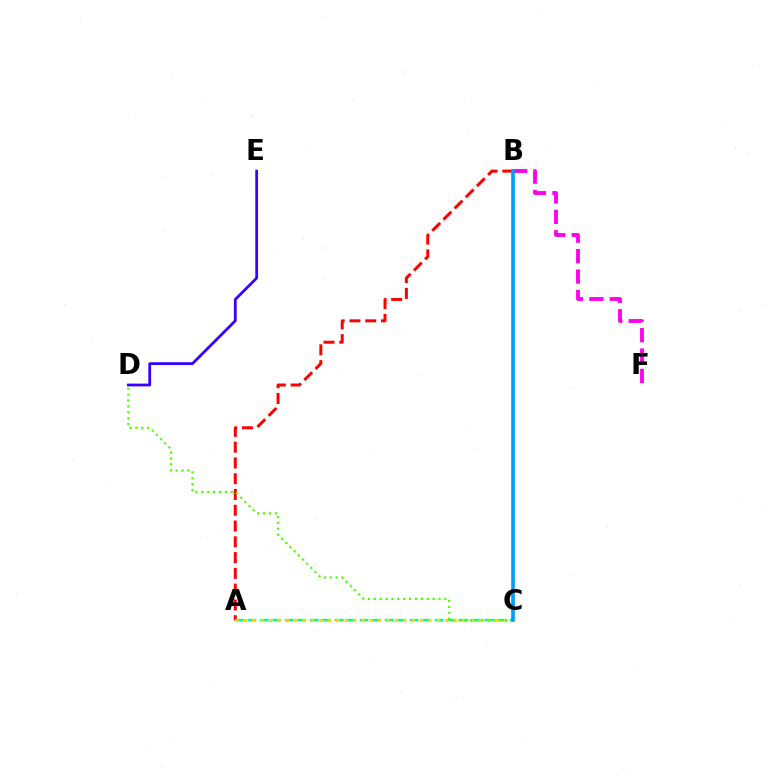{('A', 'B'): [{'color': '#ff0000', 'line_style': 'dashed', 'thickness': 2.14}], ('A', 'C'): [{'color': '#00ff86', 'line_style': 'dashed', 'thickness': 1.7}, {'color': '#ffd500', 'line_style': 'dotted', 'thickness': 2.28}], ('D', 'E'): [{'color': '#3700ff', 'line_style': 'solid', 'thickness': 2.0}], ('B', 'F'): [{'color': '#ff00ed', 'line_style': 'dashed', 'thickness': 2.78}], ('C', 'D'): [{'color': '#4fff00', 'line_style': 'dotted', 'thickness': 1.6}], ('B', 'C'): [{'color': '#009eff', 'line_style': 'solid', 'thickness': 2.62}]}